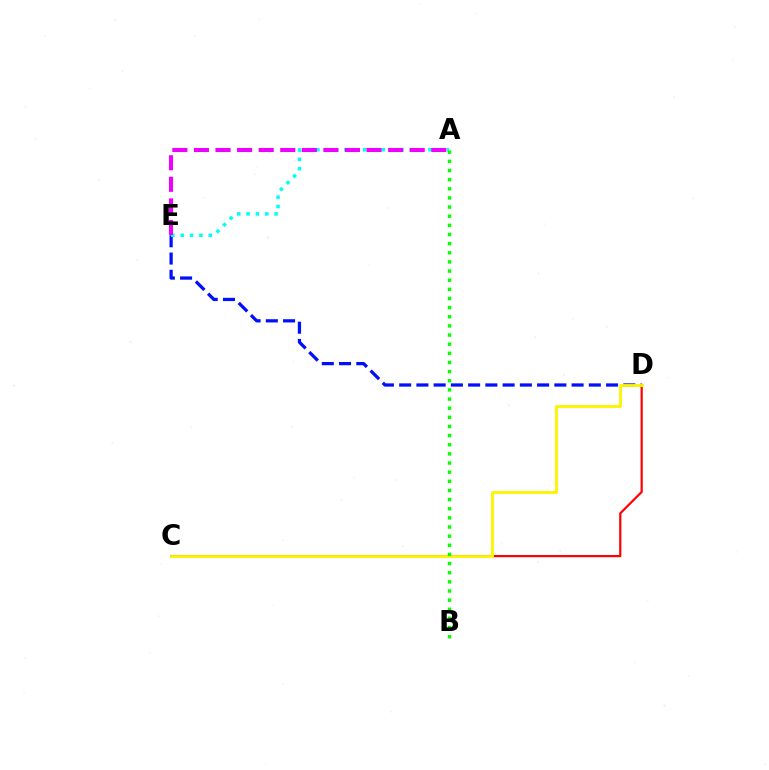{('D', 'E'): [{'color': '#0010ff', 'line_style': 'dashed', 'thickness': 2.34}], ('C', 'D'): [{'color': '#ff0000', 'line_style': 'solid', 'thickness': 1.59}, {'color': '#fcf500', 'line_style': 'solid', 'thickness': 2.04}], ('A', 'E'): [{'color': '#00fff6', 'line_style': 'dotted', 'thickness': 2.54}, {'color': '#ee00ff', 'line_style': 'dashed', 'thickness': 2.93}], ('A', 'B'): [{'color': '#08ff00', 'line_style': 'dotted', 'thickness': 2.48}]}